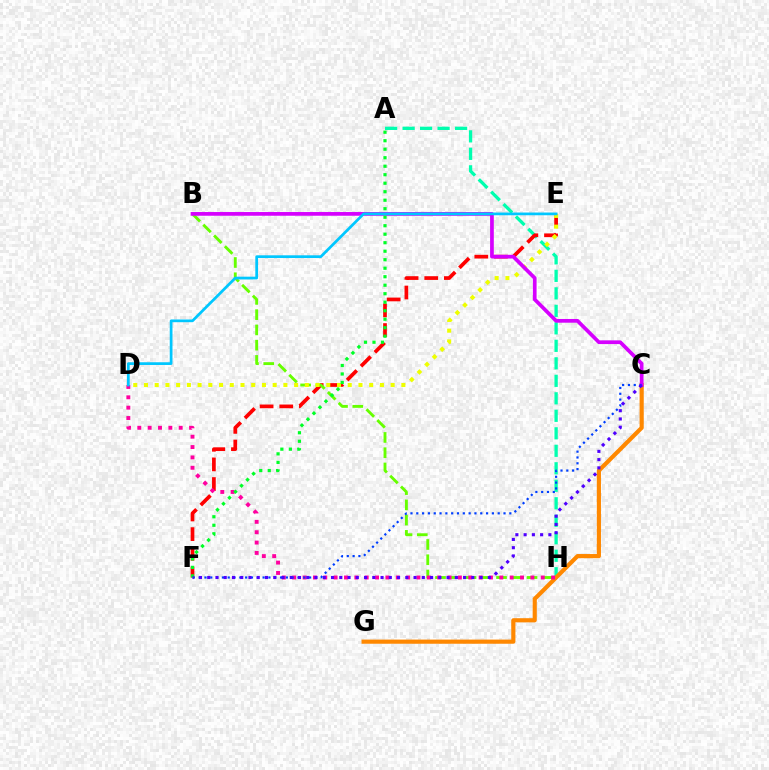{('A', 'H'): [{'color': '#00ffaf', 'line_style': 'dashed', 'thickness': 2.38}], ('E', 'F'): [{'color': '#ff0000', 'line_style': 'dashed', 'thickness': 2.67}], ('B', 'H'): [{'color': '#66ff00', 'line_style': 'dashed', 'thickness': 2.07}], ('D', 'E'): [{'color': '#eeff00', 'line_style': 'dotted', 'thickness': 2.91}, {'color': '#00c7ff', 'line_style': 'solid', 'thickness': 1.97}], ('C', 'G'): [{'color': '#ff8800', 'line_style': 'solid', 'thickness': 2.99}], ('B', 'C'): [{'color': '#d600ff', 'line_style': 'solid', 'thickness': 2.67}], ('D', 'H'): [{'color': '#ff00a0', 'line_style': 'dotted', 'thickness': 2.81}], ('C', 'F'): [{'color': '#003fff', 'line_style': 'dotted', 'thickness': 1.58}, {'color': '#4f00ff', 'line_style': 'dotted', 'thickness': 2.24}], ('A', 'F'): [{'color': '#00ff27', 'line_style': 'dotted', 'thickness': 2.31}]}